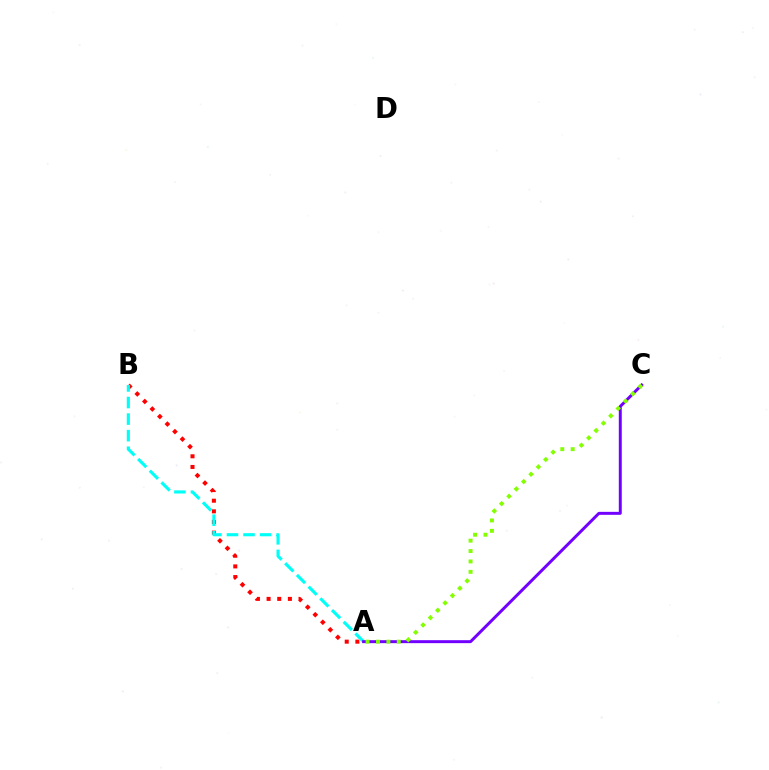{('A', 'B'): [{'color': '#ff0000', 'line_style': 'dotted', 'thickness': 2.89}, {'color': '#00fff6', 'line_style': 'dashed', 'thickness': 2.25}], ('A', 'C'): [{'color': '#7200ff', 'line_style': 'solid', 'thickness': 2.13}, {'color': '#84ff00', 'line_style': 'dotted', 'thickness': 2.83}]}